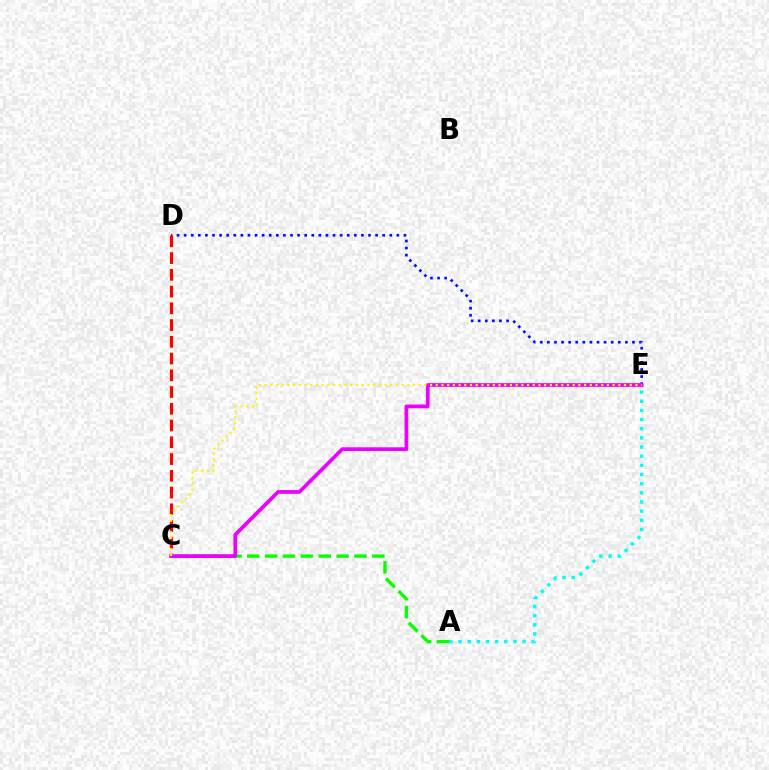{('A', 'E'): [{'color': '#00fff6', 'line_style': 'dotted', 'thickness': 2.49}], ('A', 'C'): [{'color': '#08ff00', 'line_style': 'dashed', 'thickness': 2.43}], ('D', 'E'): [{'color': '#0010ff', 'line_style': 'dotted', 'thickness': 1.93}], ('C', 'D'): [{'color': '#ff0000', 'line_style': 'dashed', 'thickness': 2.27}], ('C', 'E'): [{'color': '#ee00ff', 'line_style': 'solid', 'thickness': 2.69}, {'color': '#fcf500', 'line_style': 'dotted', 'thickness': 1.55}]}